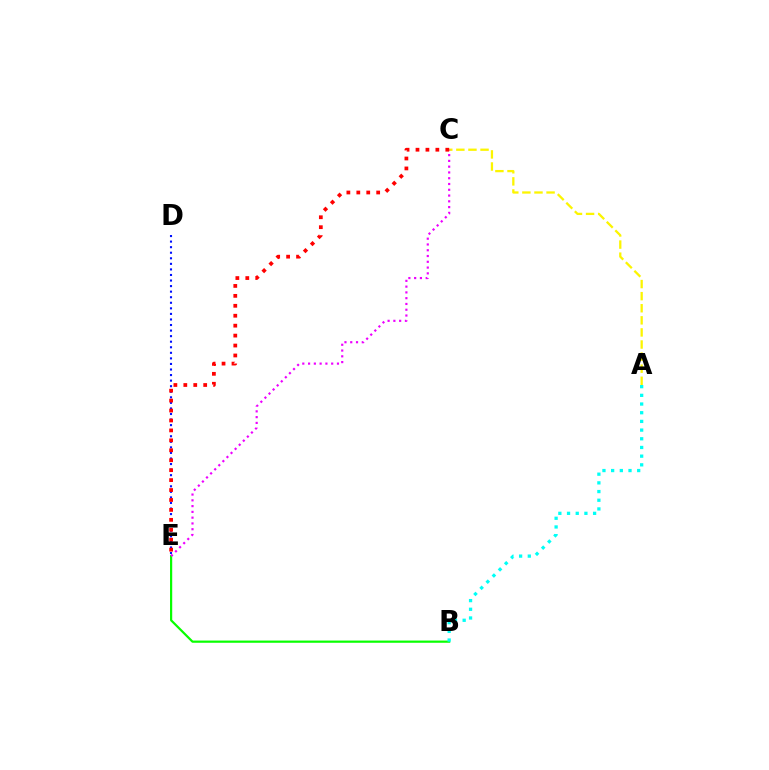{('A', 'C'): [{'color': '#fcf500', 'line_style': 'dashed', 'thickness': 1.64}], ('D', 'E'): [{'color': '#0010ff', 'line_style': 'dotted', 'thickness': 1.51}], ('B', 'E'): [{'color': '#08ff00', 'line_style': 'solid', 'thickness': 1.59}], ('A', 'B'): [{'color': '#00fff6', 'line_style': 'dotted', 'thickness': 2.36}], ('C', 'E'): [{'color': '#ee00ff', 'line_style': 'dotted', 'thickness': 1.57}, {'color': '#ff0000', 'line_style': 'dotted', 'thickness': 2.7}]}